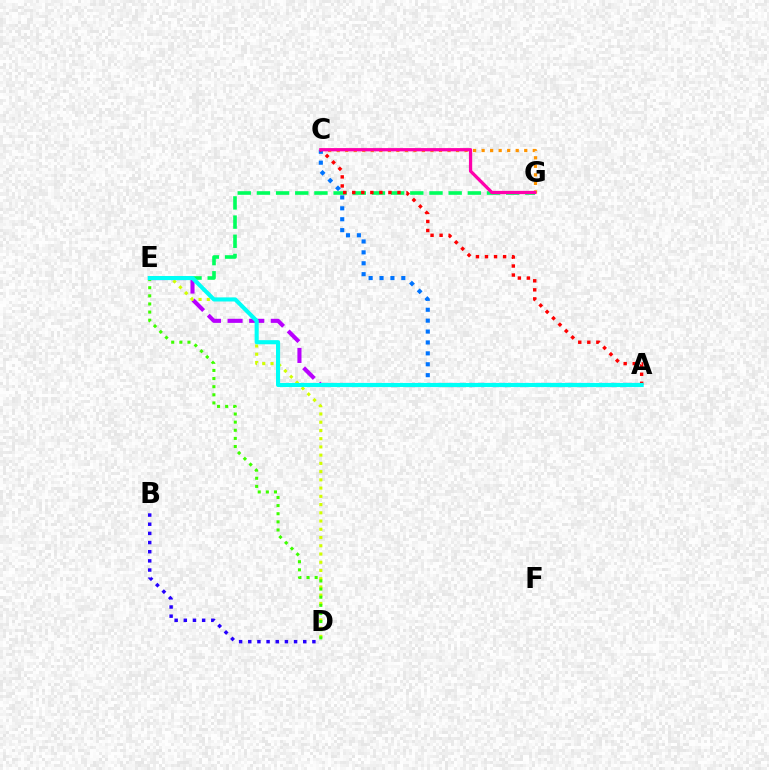{('E', 'G'): [{'color': '#00ff5c', 'line_style': 'dashed', 'thickness': 2.6}], ('A', 'E'): [{'color': '#b900ff', 'line_style': 'dashed', 'thickness': 2.94}, {'color': '#00fff6', 'line_style': 'solid', 'thickness': 2.95}], ('C', 'G'): [{'color': '#ff9400', 'line_style': 'dotted', 'thickness': 2.32}, {'color': '#ff00ac', 'line_style': 'solid', 'thickness': 2.35}], ('D', 'E'): [{'color': '#d1ff00', 'line_style': 'dotted', 'thickness': 2.24}, {'color': '#3dff00', 'line_style': 'dotted', 'thickness': 2.21}], ('A', 'C'): [{'color': '#0074ff', 'line_style': 'dotted', 'thickness': 2.96}, {'color': '#ff0000', 'line_style': 'dotted', 'thickness': 2.46}], ('B', 'D'): [{'color': '#2500ff', 'line_style': 'dotted', 'thickness': 2.49}]}